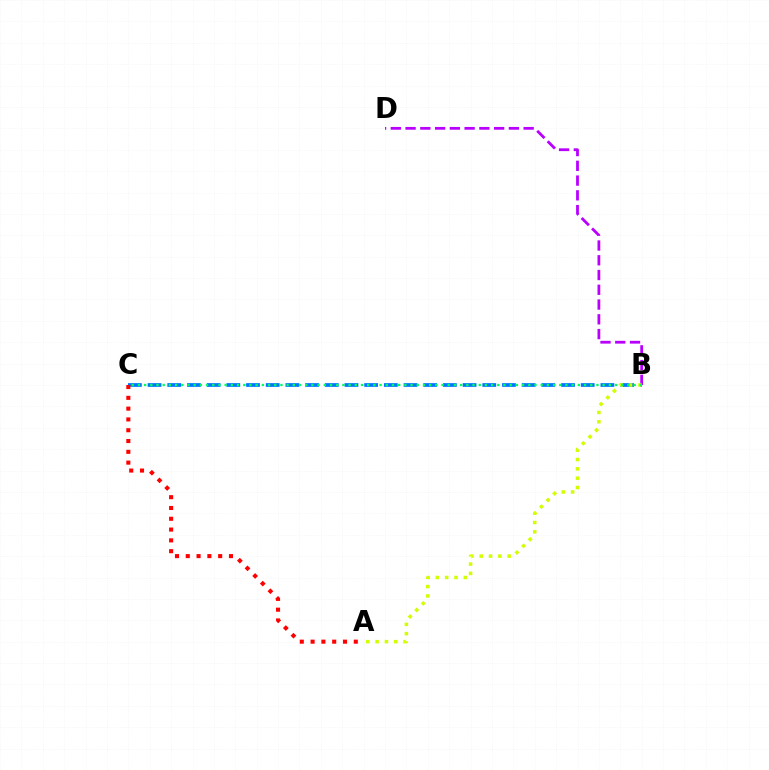{('B', 'C'): [{'color': '#0074ff', 'line_style': 'dashed', 'thickness': 2.67}, {'color': '#00ff5c', 'line_style': 'dotted', 'thickness': 1.68}], ('B', 'D'): [{'color': '#b900ff', 'line_style': 'dashed', 'thickness': 2.01}], ('A', 'B'): [{'color': '#d1ff00', 'line_style': 'dotted', 'thickness': 2.53}], ('A', 'C'): [{'color': '#ff0000', 'line_style': 'dotted', 'thickness': 2.93}]}